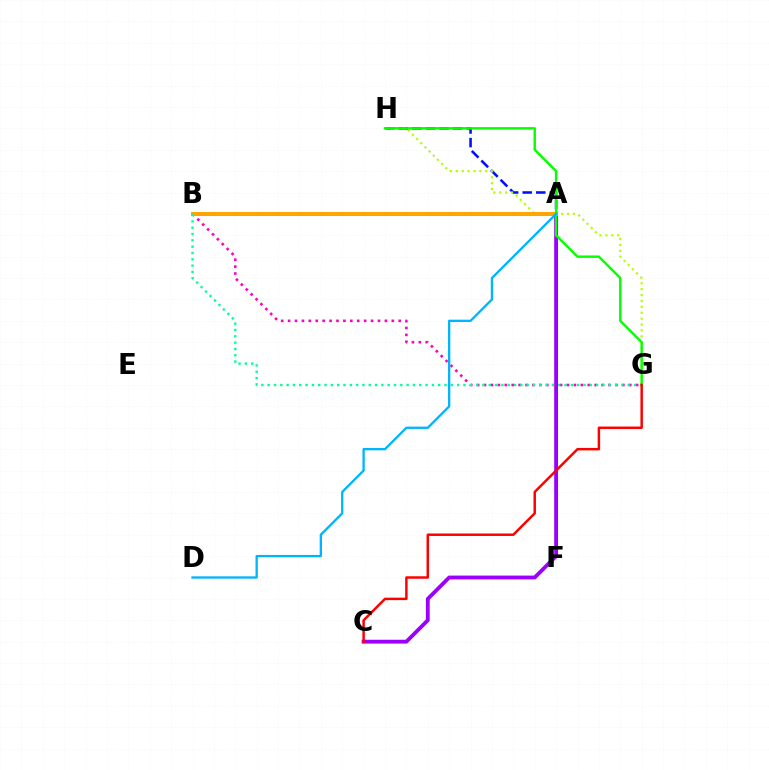{('A', 'C'): [{'color': '#9b00ff', 'line_style': 'solid', 'thickness': 2.76}], ('A', 'H'): [{'color': '#0010ff', 'line_style': 'dashed', 'thickness': 1.85}], ('B', 'G'): [{'color': '#ff00bd', 'line_style': 'dotted', 'thickness': 1.88}, {'color': '#00ff9d', 'line_style': 'dotted', 'thickness': 1.72}], ('G', 'H'): [{'color': '#b3ff00', 'line_style': 'dotted', 'thickness': 1.6}, {'color': '#08ff00', 'line_style': 'solid', 'thickness': 1.76}], ('A', 'B'): [{'color': '#ffa500', 'line_style': 'solid', 'thickness': 2.88}], ('A', 'D'): [{'color': '#00b5ff', 'line_style': 'solid', 'thickness': 1.67}], ('C', 'G'): [{'color': '#ff0000', 'line_style': 'solid', 'thickness': 1.78}]}